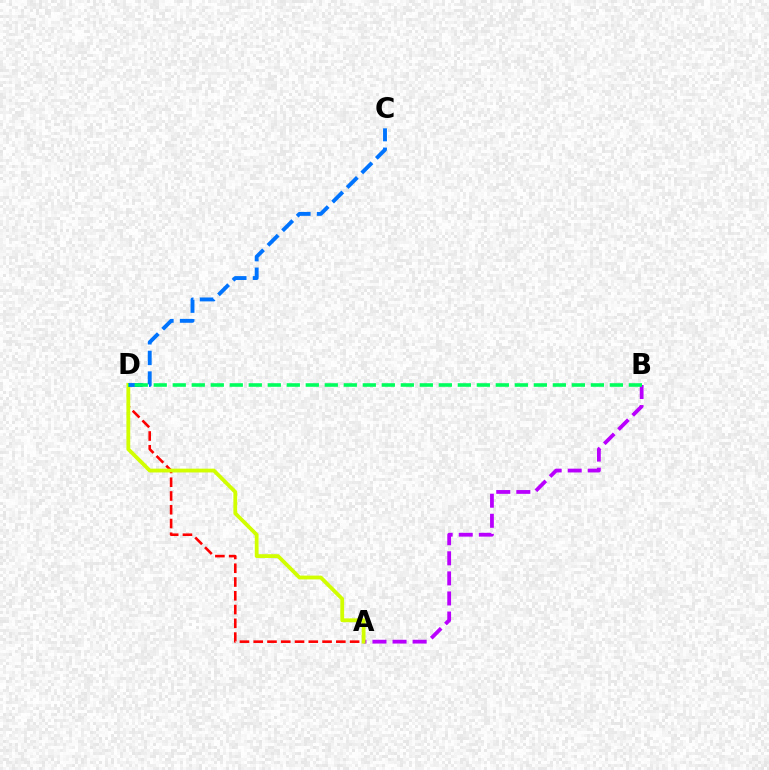{('A', 'B'): [{'color': '#b900ff', 'line_style': 'dashed', 'thickness': 2.73}], ('A', 'D'): [{'color': '#ff0000', 'line_style': 'dashed', 'thickness': 1.87}, {'color': '#d1ff00', 'line_style': 'solid', 'thickness': 2.75}], ('C', 'D'): [{'color': '#0074ff', 'line_style': 'dashed', 'thickness': 2.8}], ('B', 'D'): [{'color': '#00ff5c', 'line_style': 'dashed', 'thickness': 2.58}]}